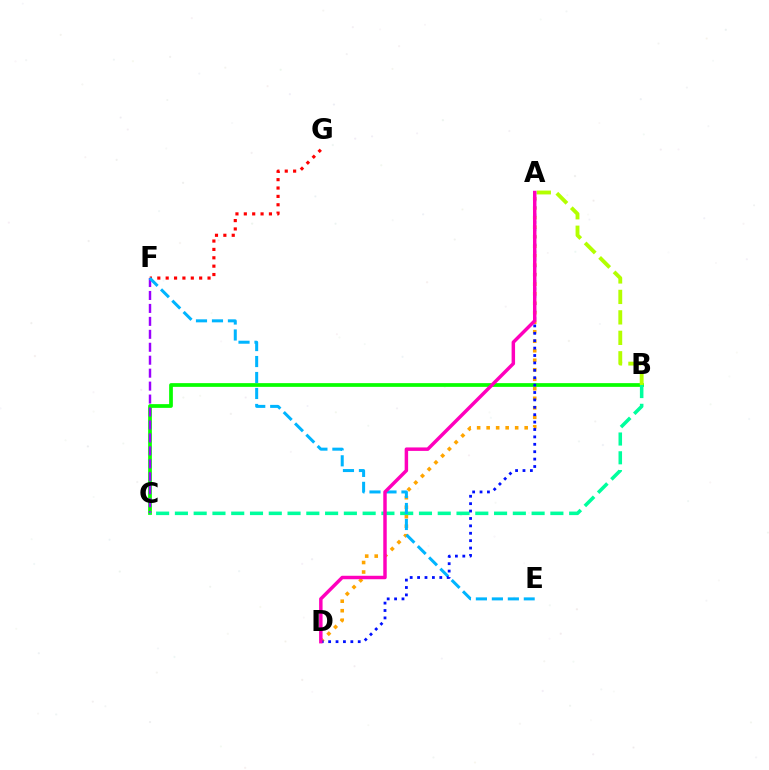{('B', 'C'): [{'color': '#08ff00', 'line_style': 'solid', 'thickness': 2.68}, {'color': '#00ff9d', 'line_style': 'dashed', 'thickness': 2.55}], ('F', 'G'): [{'color': '#ff0000', 'line_style': 'dotted', 'thickness': 2.27}], ('A', 'B'): [{'color': '#b3ff00', 'line_style': 'dashed', 'thickness': 2.78}], ('C', 'F'): [{'color': '#9b00ff', 'line_style': 'dashed', 'thickness': 1.76}], ('A', 'D'): [{'color': '#ffa500', 'line_style': 'dotted', 'thickness': 2.58}, {'color': '#0010ff', 'line_style': 'dotted', 'thickness': 2.01}, {'color': '#ff00bd', 'line_style': 'solid', 'thickness': 2.49}], ('E', 'F'): [{'color': '#00b5ff', 'line_style': 'dashed', 'thickness': 2.17}]}